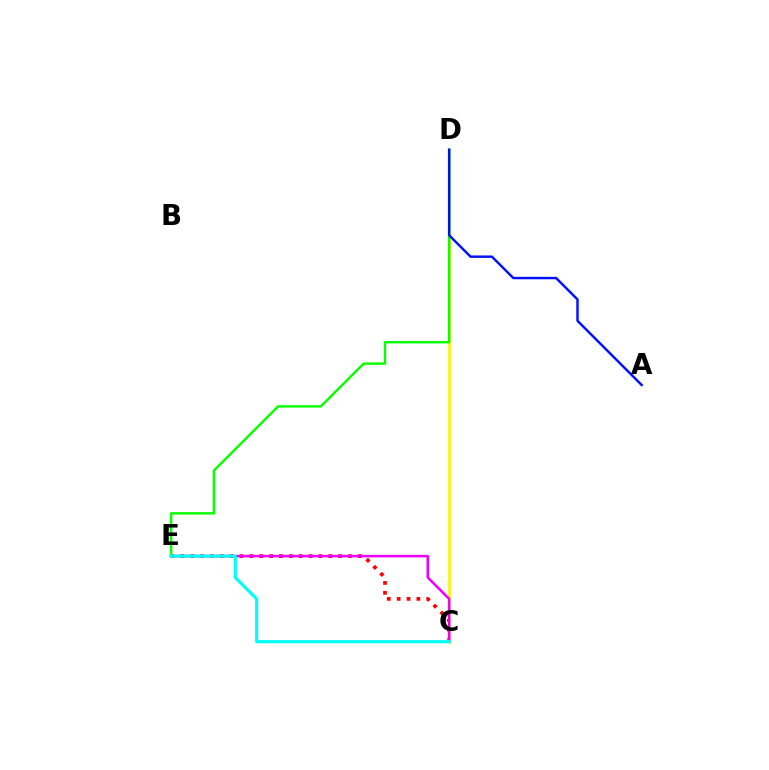{('C', 'E'): [{'color': '#ff0000', 'line_style': 'dotted', 'thickness': 2.68}, {'color': '#ee00ff', 'line_style': 'solid', 'thickness': 1.84}, {'color': '#00fff6', 'line_style': 'solid', 'thickness': 2.25}], ('C', 'D'): [{'color': '#fcf500', 'line_style': 'solid', 'thickness': 1.9}], ('D', 'E'): [{'color': '#08ff00', 'line_style': 'solid', 'thickness': 1.74}], ('A', 'D'): [{'color': '#0010ff', 'line_style': 'solid', 'thickness': 1.75}]}